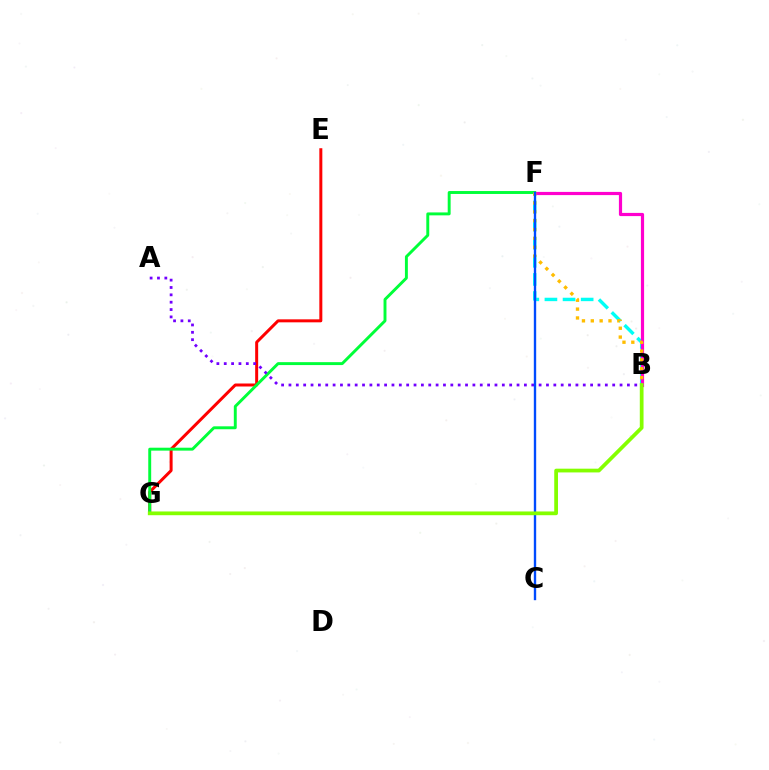{('E', 'G'): [{'color': '#ff0000', 'line_style': 'solid', 'thickness': 2.15}], ('F', 'G'): [{'color': '#00ff39', 'line_style': 'solid', 'thickness': 2.1}], ('B', 'F'): [{'color': '#00fff6', 'line_style': 'dashed', 'thickness': 2.46}, {'color': '#ff00cf', 'line_style': 'solid', 'thickness': 2.3}, {'color': '#ffbd00', 'line_style': 'dotted', 'thickness': 2.4}], ('A', 'B'): [{'color': '#7200ff', 'line_style': 'dotted', 'thickness': 2.0}], ('C', 'F'): [{'color': '#004bff', 'line_style': 'solid', 'thickness': 1.7}], ('B', 'G'): [{'color': '#84ff00', 'line_style': 'solid', 'thickness': 2.7}]}